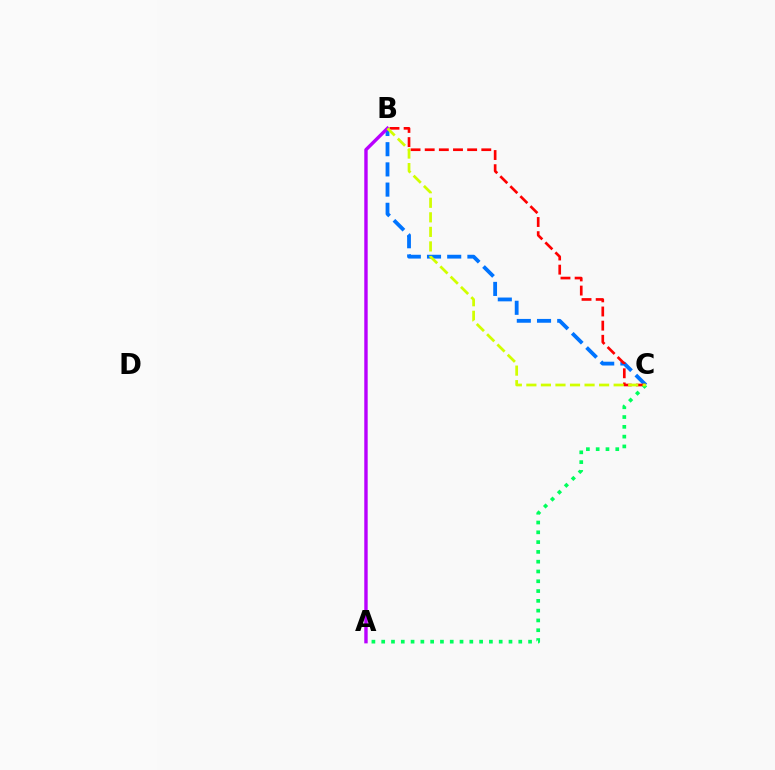{('B', 'C'): [{'color': '#0074ff', 'line_style': 'dashed', 'thickness': 2.74}, {'color': '#ff0000', 'line_style': 'dashed', 'thickness': 1.92}, {'color': '#d1ff00', 'line_style': 'dashed', 'thickness': 1.98}], ('A', 'C'): [{'color': '#00ff5c', 'line_style': 'dotted', 'thickness': 2.66}], ('A', 'B'): [{'color': '#b900ff', 'line_style': 'solid', 'thickness': 2.45}]}